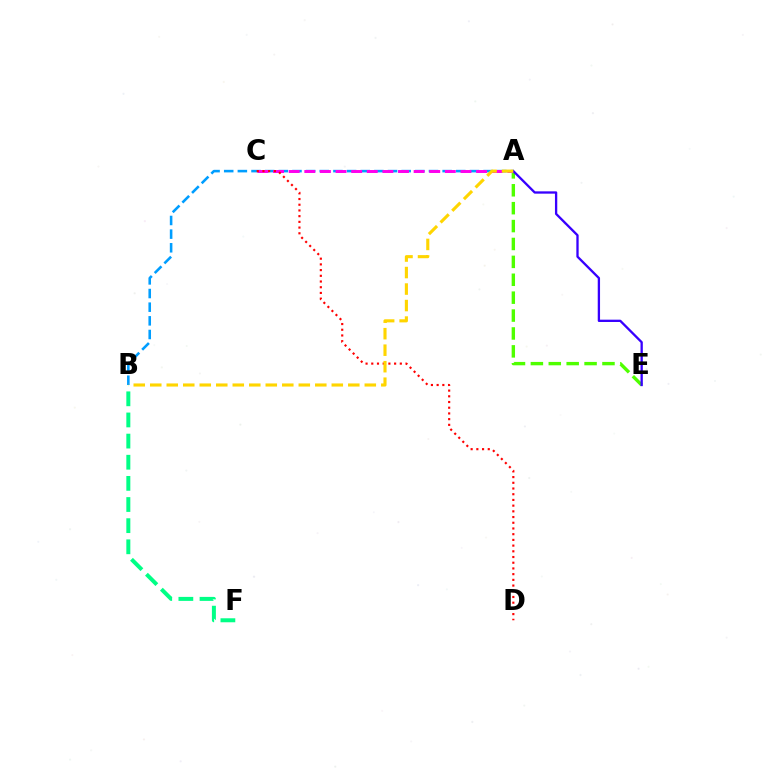{('A', 'B'): [{'color': '#009eff', 'line_style': 'dashed', 'thickness': 1.85}, {'color': '#ffd500', 'line_style': 'dashed', 'thickness': 2.24}], ('A', 'E'): [{'color': '#4fff00', 'line_style': 'dashed', 'thickness': 2.43}, {'color': '#3700ff', 'line_style': 'solid', 'thickness': 1.67}], ('B', 'F'): [{'color': '#00ff86', 'line_style': 'dashed', 'thickness': 2.87}], ('A', 'C'): [{'color': '#ff00ed', 'line_style': 'dashed', 'thickness': 2.12}], ('C', 'D'): [{'color': '#ff0000', 'line_style': 'dotted', 'thickness': 1.55}]}